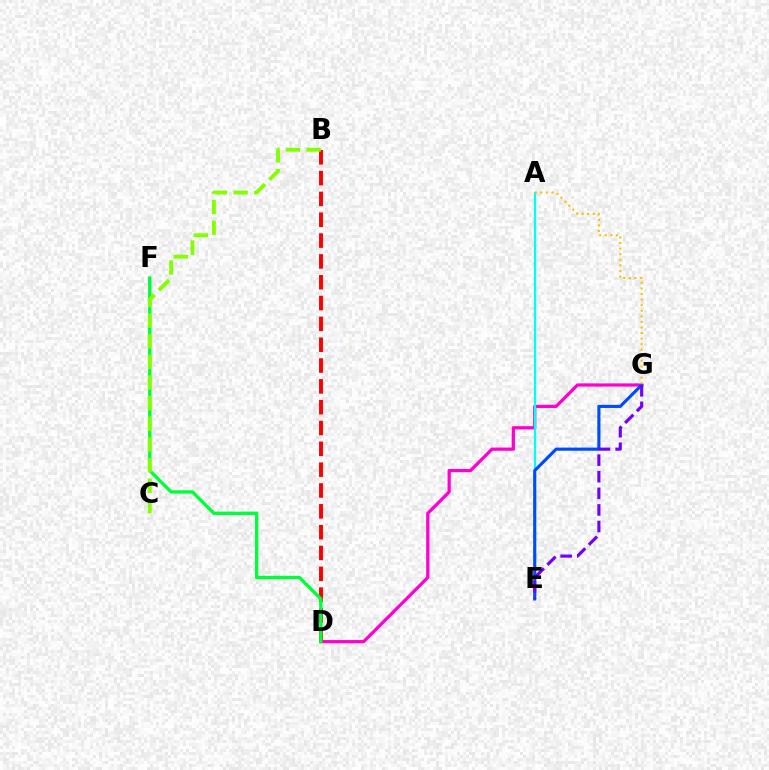{('D', 'G'): [{'color': '#ff00cf', 'line_style': 'solid', 'thickness': 2.32}], ('B', 'D'): [{'color': '#ff0000', 'line_style': 'dashed', 'thickness': 2.83}], ('D', 'F'): [{'color': '#00ff39', 'line_style': 'solid', 'thickness': 2.41}], ('A', 'E'): [{'color': '#00fff6', 'line_style': 'solid', 'thickness': 1.6}], ('E', 'G'): [{'color': '#004bff', 'line_style': 'solid', 'thickness': 2.25}, {'color': '#7200ff', 'line_style': 'dashed', 'thickness': 2.25}], ('B', 'C'): [{'color': '#84ff00', 'line_style': 'dashed', 'thickness': 2.8}], ('A', 'G'): [{'color': '#ffbd00', 'line_style': 'dotted', 'thickness': 1.51}]}